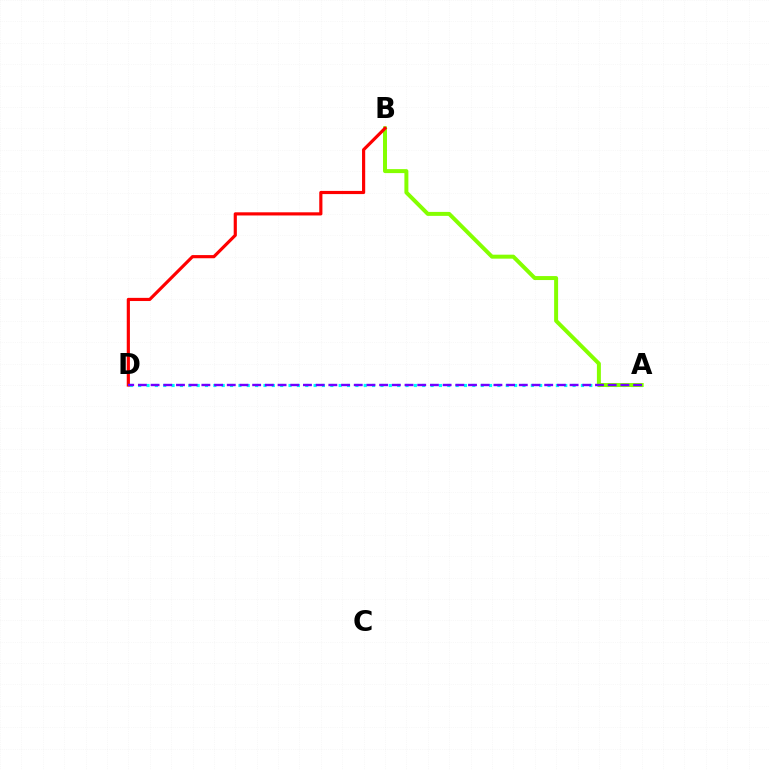{('A', 'D'): [{'color': '#00fff6', 'line_style': 'dotted', 'thickness': 2.27}, {'color': '#7200ff', 'line_style': 'dashed', 'thickness': 1.72}], ('A', 'B'): [{'color': '#84ff00', 'line_style': 'solid', 'thickness': 2.86}], ('B', 'D'): [{'color': '#ff0000', 'line_style': 'solid', 'thickness': 2.28}]}